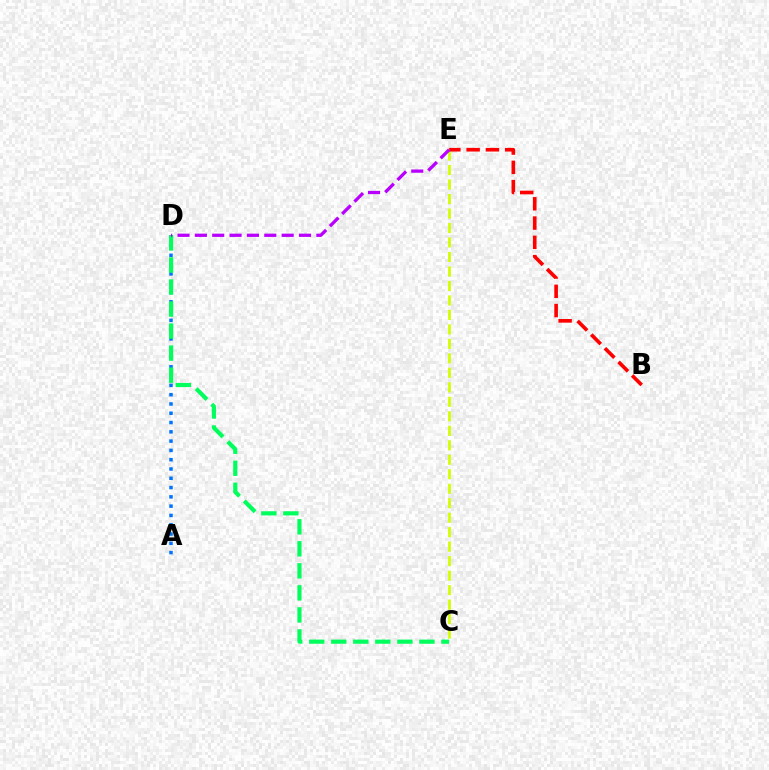{('A', 'D'): [{'color': '#0074ff', 'line_style': 'dotted', 'thickness': 2.52}], ('C', 'D'): [{'color': '#00ff5c', 'line_style': 'dashed', 'thickness': 2.99}], ('C', 'E'): [{'color': '#d1ff00', 'line_style': 'dashed', 'thickness': 1.97}], ('B', 'E'): [{'color': '#ff0000', 'line_style': 'dashed', 'thickness': 2.62}], ('D', 'E'): [{'color': '#b900ff', 'line_style': 'dashed', 'thickness': 2.36}]}